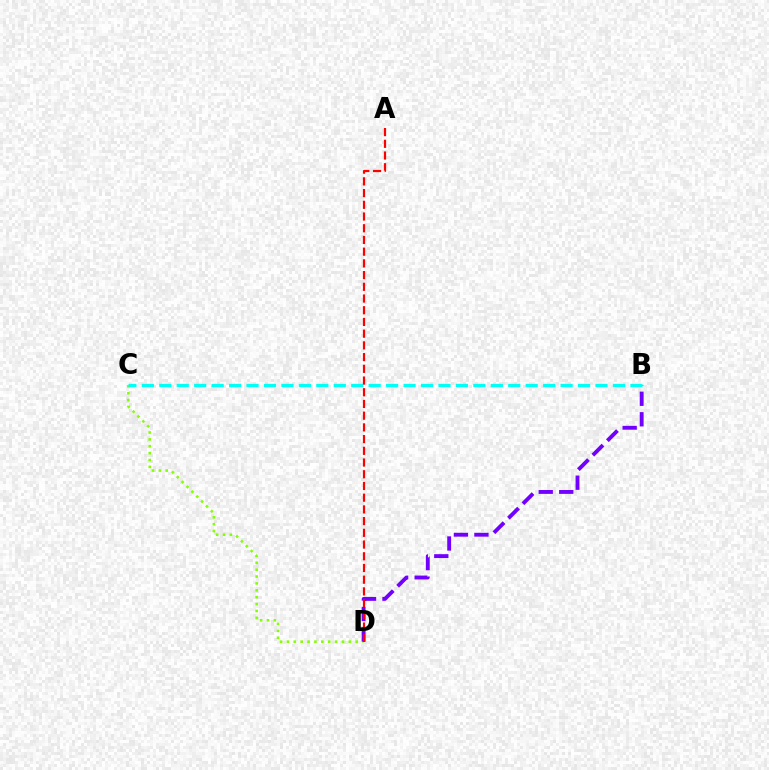{('C', 'D'): [{'color': '#84ff00', 'line_style': 'dotted', 'thickness': 1.87}], ('B', 'D'): [{'color': '#7200ff', 'line_style': 'dashed', 'thickness': 2.79}], ('B', 'C'): [{'color': '#00fff6', 'line_style': 'dashed', 'thickness': 2.37}], ('A', 'D'): [{'color': '#ff0000', 'line_style': 'dashed', 'thickness': 1.59}]}